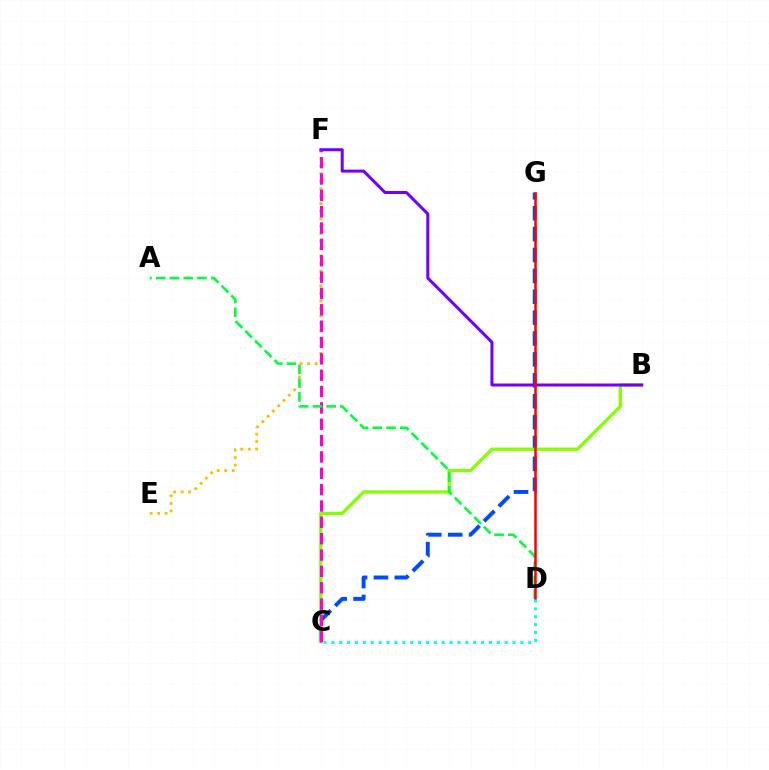{('E', 'F'): [{'color': '#ffbd00', 'line_style': 'dotted', 'thickness': 2.03}], ('C', 'G'): [{'color': '#004bff', 'line_style': 'dashed', 'thickness': 2.84}], ('B', 'C'): [{'color': '#84ff00', 'line_style': 'solid', 'thickness': 2.35}], ('B', 'F'): [{'color': '#7200ff', 'line_style': 'solid', 'thickness': 2.17}], ('C', 'F'): [{'color': '#ff00cf', 'line_style': 'dashed', 'thickness': 2.22}], ('A', 'D'): [{'color': '#00ff39', 'line_style': 'dashed', 'thickness': 1.87}], ('D', 'G'): [{'color': '#ff0000', 'line_style': 'solid', 'thickness': 1.8}], ('C', 'D'): [{'color': '#00fff6', 'line_style': 'dotted', 'thickness': 2.14}]}